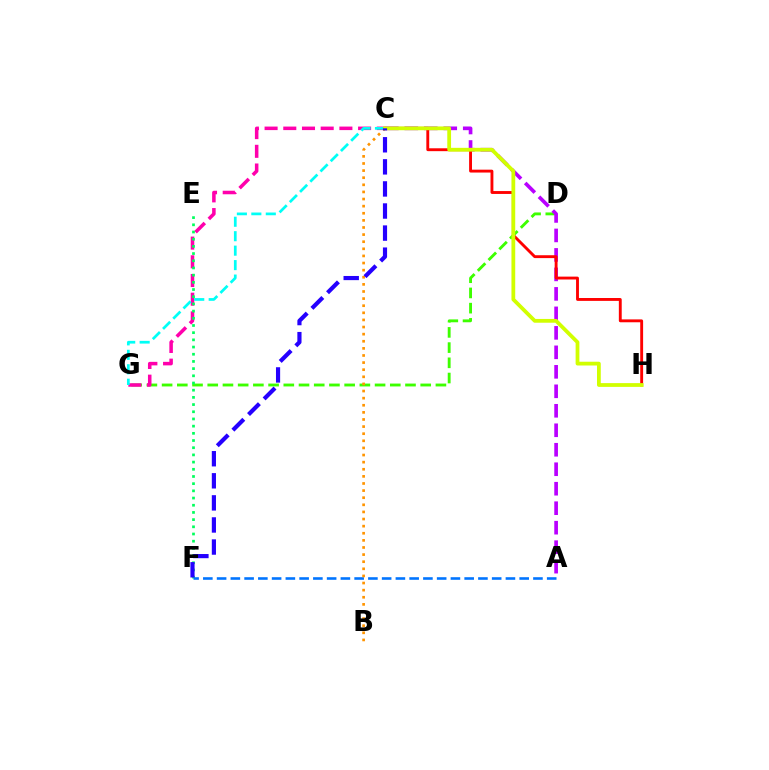{('D', 'G'): [{'color': '#3dff00', 'line_style': 'dashed', 'thickness': 2.07}], ('C', 'G'): [{'color': '#ff00ac', 'line_style': 'dashed', 'thickness': 2.54}, {'color': '#00fff6', 'line_style': 'dashed', 'thickness': 1.96}], ('E', 'F'): [{'color': '#00ff5c', 'line_style': 'dotted', 'thickness': 1.95}], ('A', 'F'): [{'color': '#0074ff', 'line_style': 'dashed', 'thickness': 1.87}], ('A', 'C'): [{'color': '#b900ff', 'line_style': 'dashed', 'thickness': 2.65}], ('B', 'C'): [{'color': '#ff9400', 'line_style': 'dotted', 'thickness': 1.93}], ('C', 'H'): [{'color': '#ff0000', 'line_style': 'solid', 'thickness': 2.07}, {'color': '#d1ff00', 'line_style': 'solid', 'thickness': 2.72}], ('C', 'F'): [{'color': '#2500ff', 'line_style': 'dashed', 'thickness': 3.0}]}